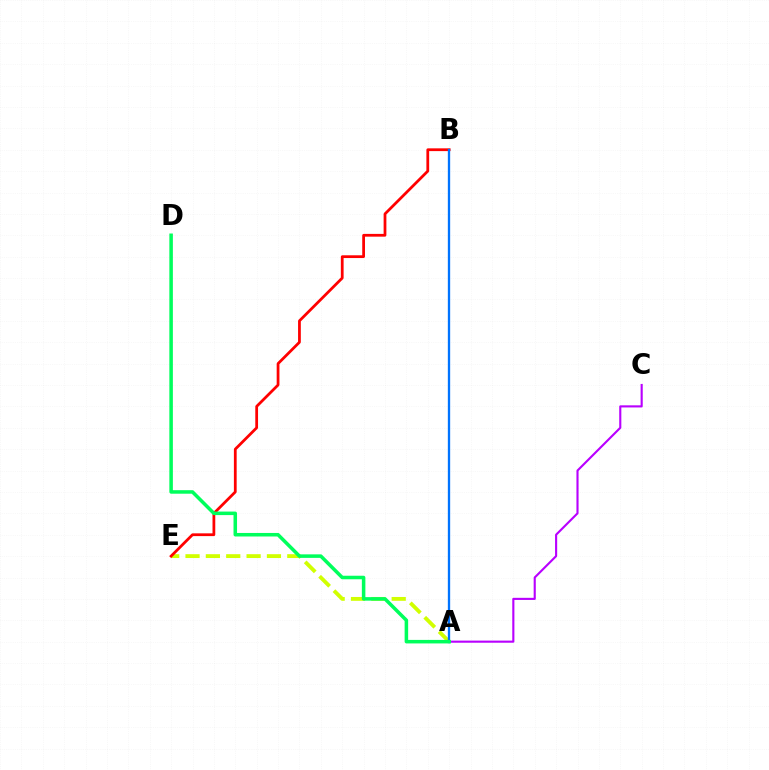{('A', 'C'): [{'color': '#b900ff', 'line_style': 'solid', 'thickness': 1.53}], ('A', 'E'): [{'color': '#d1ff00', 'line_style': 'dashed', 'thickness': 2.77}], ('B', 'E'): [{'color': '#ff0000', 'line_style': 'solid', 'thickness': 1.99}], ('A', 'B'): [{'color': '#0074ff', 'line_style': 'solid', 'thickness': 1.67}], ('A', 'D'): [{'color': '#00ff5c', 'line_style': 'solid', 'thickness': 2.54}]}